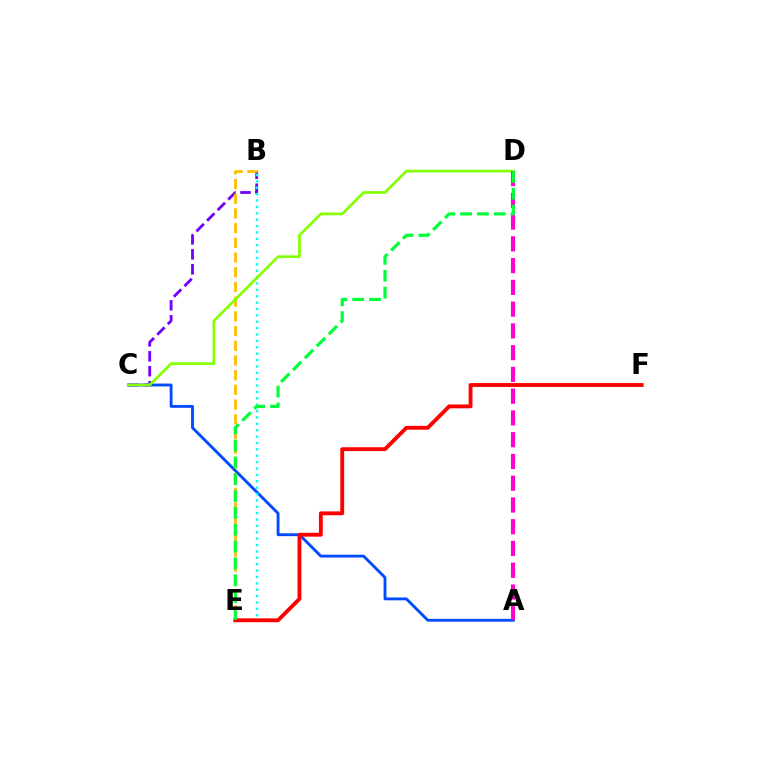{('A', 'C'): [{'color': '#004bff', 'line_style': 'solid', 'thickness': 2.06}], ('B', 'C'): [{'color': '#7200ff', 'line_style': 'dashed', 'thickness': 2.03}], ('B', 'E'): [{'color': '#00fff6', 'line_style': 'dotted', 'thickness': 1.73}, {'color': '#ffbd00', 'line_style': 'dashed', 'thickness': 2.0}], ('E', 'F'): [{'color': '#ff0000', 'line_style': 'solid', 'thickness': 2.78}], ('C', 'D'): [{'color': '#84ff00', 'line_style': 'solid', 'thickness': 1.94}], ('A', 'D'): [{'color': '#ff00cf', 'line_style': 'dashed', 'thickness': 2.96}], ('D', 'E'): [{'color': '#00ff39', 'line_style': 'dashed', 'thickness': 2.29}]}